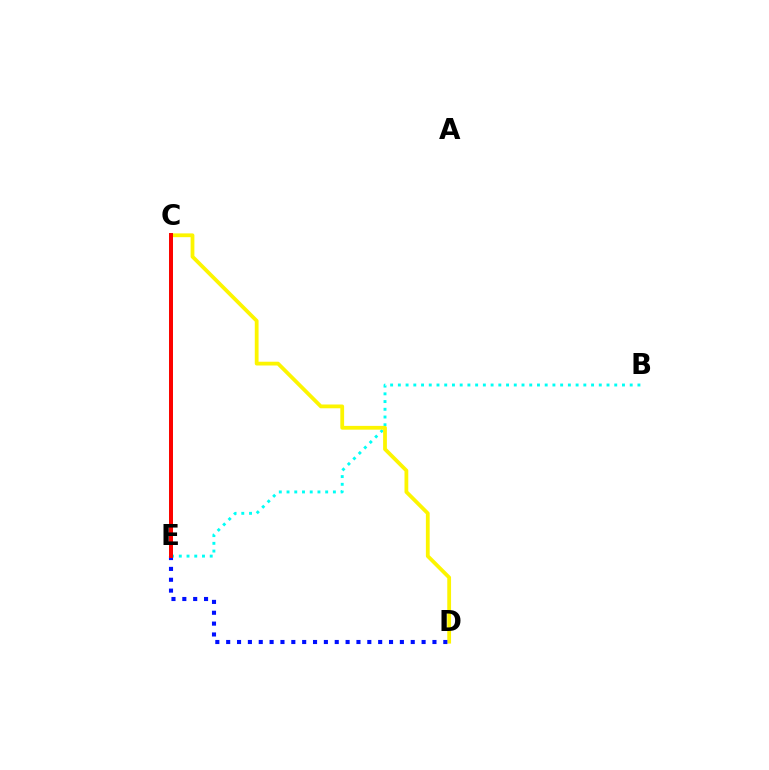{('C', 'E'): [{'color': '#ee00ff', 'line_style': 'dashed', 'thickness': 2.02}, {'color': '#08ff00', 'line_style': 'solid', 'thickness': 2.79}, {'color': '#ff0000', 'line_style': 'solid', 'thickness': 2.84}], ('B', 'E'): [{'color': '#00fff6', 'line_style': 'dotted', 'thickness': 2.1}], ('C', 'D'): [{'color': '#fcf500', 'line_style': 'solid', 'thickness': 2.72}], ('D', 'E'): [{'color': '#0010ff', 'line_style': 'dotted', 'thickness': 2.95}]}